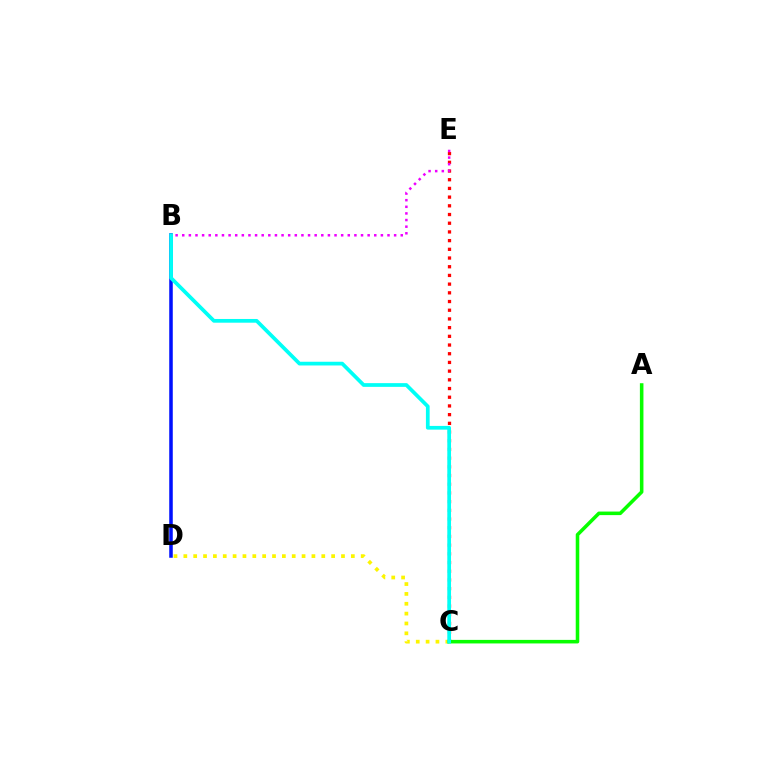{('B', 'D'): [{'color': '#0010ff', 'line_style': 'solid', 'thickness': 2.54}], ('C', 'E'): [{'color': '#ff0000', 'line_style': 'dotted', 'thickness': 2.36}], ('C', 'D'): [{'color': '#fcf500', 'line_style': 'dotted', 'thickness': 2.68}], ('A', 'C'): [{'color': '#08ff00', 'line_style': 'solid', 'thickness': 2.55}], ('B', 'C'): [{'color': '#00fff6', 'line_style': 'solid', 'thickness': 2.68}], ('B', 'E'): [{'color': '#ee00ff', 'line_style': 'dotted', 'thickness': 1.8}]}